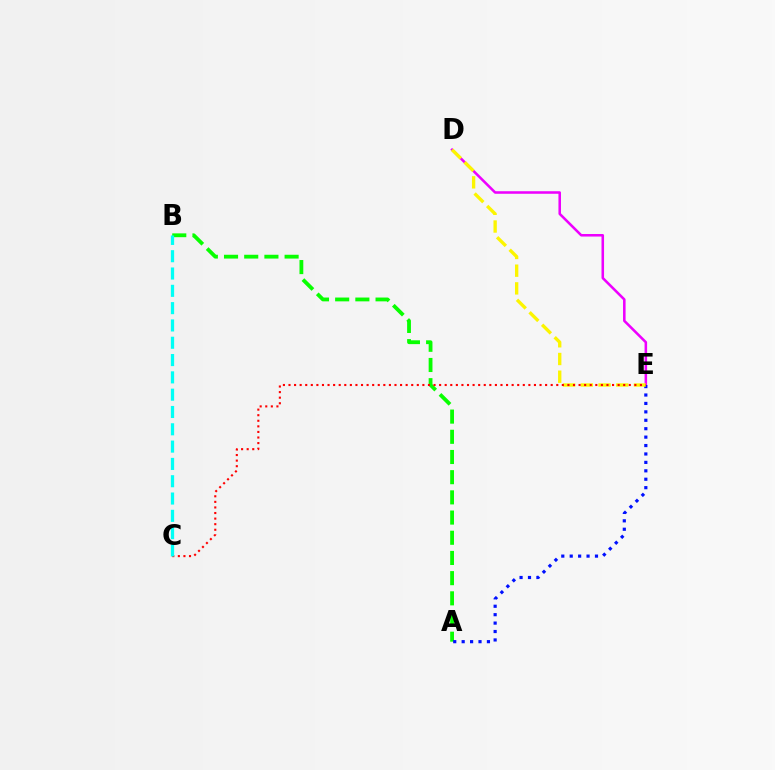{('D', 'E'): [{'color': '#ee00ff', 'line_style': 'solid', 'thickness': 1.84}, {'color': '#fcf500', 'line_style': 'dashed', 'thickness': 2.41}], ('A', 'B'): [{'color': '#08ff00', 'line_style': 'dashed', 'thickness': 2.74}], ('A', 'E'): [{'color': '#0010ff', 'line_style': 'dotted', 'thickness': 2.29}], ('C', 'E'): [{'color': '#ff0000', 'line_style': 'dotted', 'thickness': 1.52}], ('B', 'C'): [{'color': '#00fff6', 'line_style': 'dashed', 'thickness': 2.35}]}